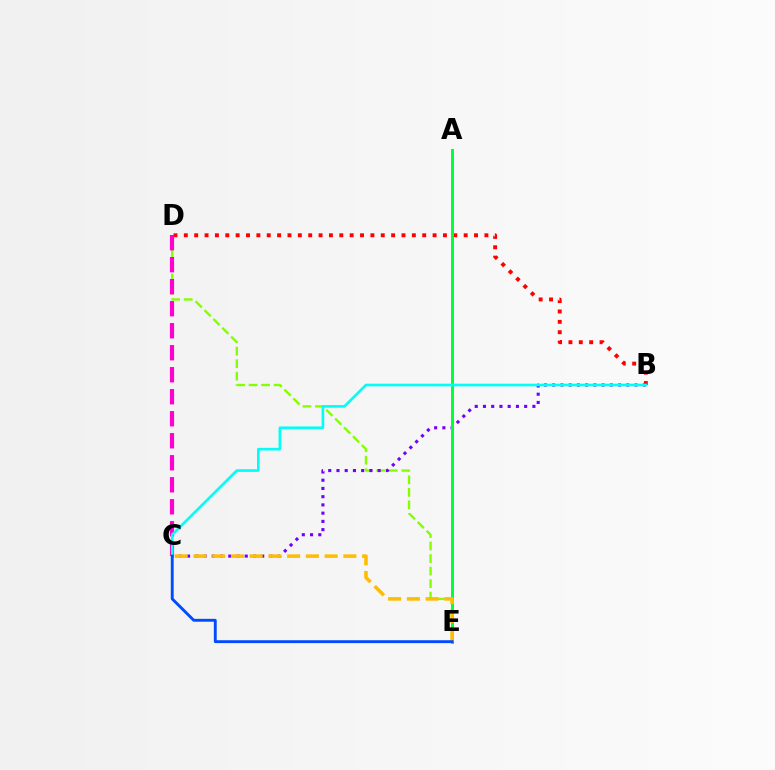{('D', 'E'): [{'color': '#84ff00', 'line_style': 'dashed', 'thickness': 1.7}], ('B', 'C'): [{'color': '#7200ff', 'line_style': 'dotted', 'thickness': 2.24}, {'color': '#00fff6', 'line_style': 'solid', 'thickness': 1.91}], ('B', 'D'): [{'color': '#ff0000', 'line_style': 'dotted', 'thickness': 2.82}], ('A', 'E'): [{'color': '#00ff39', 'line_style': 'solid', 'thickness': 2.13}], ('C', 'D'): [{'color': '#ff00cf', 'line_style': 'dashed', 'thickness': 2.99}], ('C', 'E'): [{'color': '#ffbd00', 'line_style': 'dashed', 'thickness': 2.55}, {'color': '#004bff', 'line_style': 'solid', 'thickness': 2.07}]}